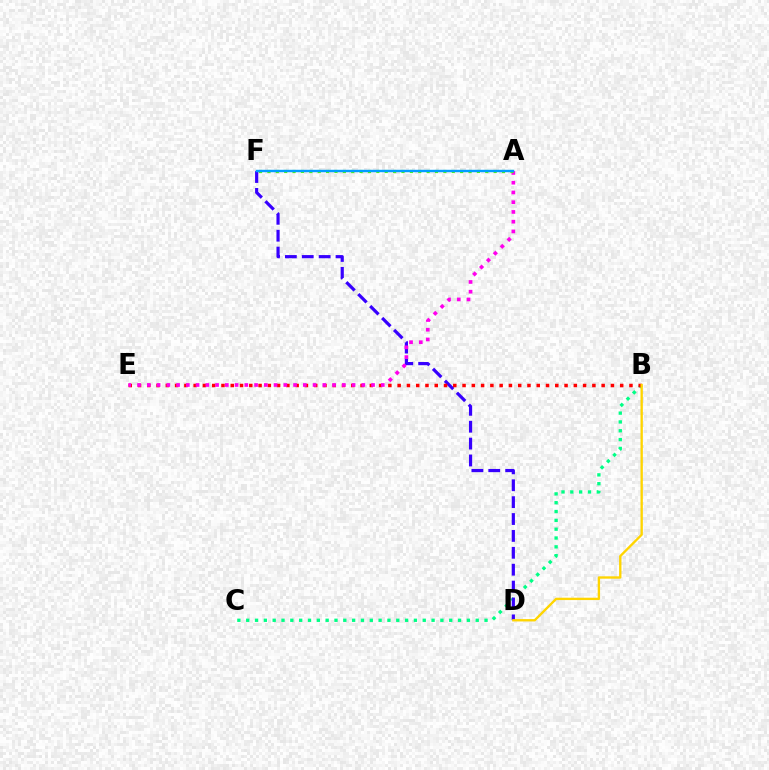{('B', 'C'): [{'color': '#00ff86', 'line_style': 'dotted', 'thickness': 2.4}], ('D', 'F'): [{'color': '#3700ff', 'line_style': 'dashed', 'thickness': 2.29}], ('B', 'E'): [{'color': '#ff0000', 'line_style': 'dotted', 'thickness': 2.52}], ('A', 'E'): [{'color': '#ff00ed', 'line_style': 'dotted', 'thickness': 2.65}], ('B', 'D'): [{'color': '#ffd500', 'line_style': 'solid', 'thickness': 1.69}], ('A', 'F'): [{'color': '#4fff00', 'line_style': 'dotted', 'thickness': 2.28}, {'color': '#009eff', 'line_style': 'solid', 'thickness': 1.74}]}